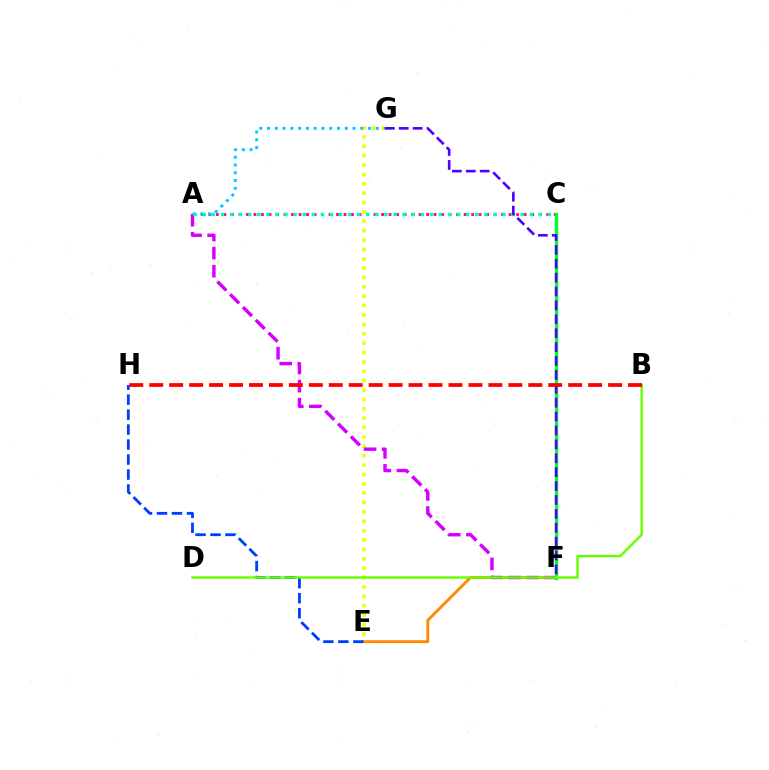{('E', 'F'): [{'color': '#ff8800', 'line_style': 'solid', 'thickness': 2.06}], ('E', 'G'): [{'color': '#eeff00', 'line_style': 'dotted', 'thickness': 2.55}], ('A', 'C'): [{'color': '#ff00a0', 'line_style': 'dotted', 'thickness': 2.04}, {'color': '#00ffaf', 'line_style': 'dotted', 'thickness': 2.47}], ('A', 'F'): [{'color': '#d600ff', 'line_style': 'dashed', 'thickness': 2.46}], ('E', 'H'): [{'color': '#003fff', 'line_style': 'dashed', 'thickness': 2.04}], ('C', 'F'): [{'color': '#00ff27', 'line_style': 'solid', 'thickness': 2.41}], ('A', 'G'): [{'color': '#00c7ff', 'line_style': 'dotted', 'thickness': 2.11}], ('F', 'G'): [{'color': '#4f00ff', 'line_style': 'dashed', 'thickness': 1.89}], ('B', 'D'): [{'color': '#66ff00', 'line_style': 'solid', 'thickness': 1.74}], ('B', 'H'): [{'color': '#ff0000', 'line_style': 'dashed', 'thickness': 2.71}]}